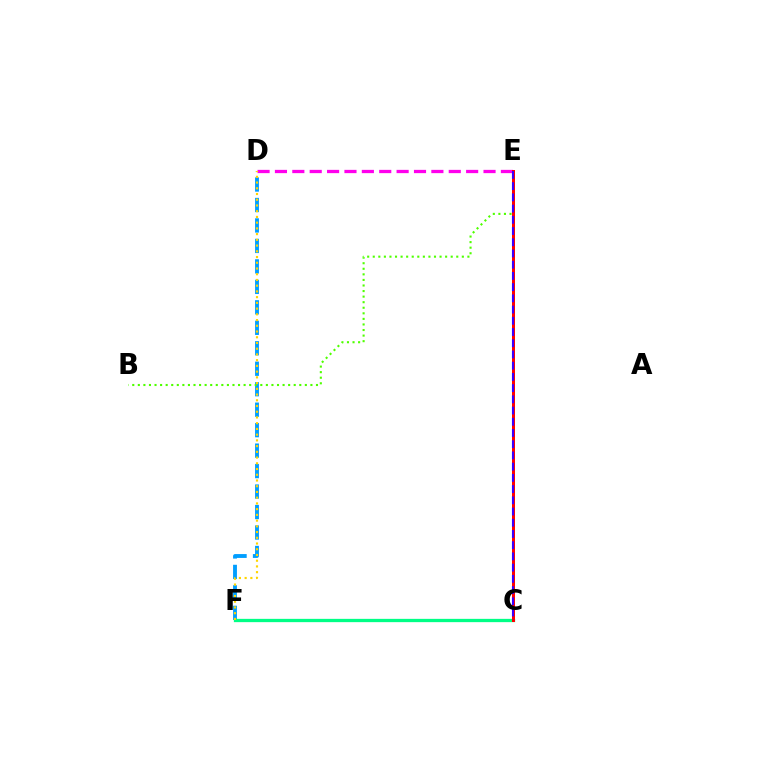{('D', 'F'): [{'color': '#009eff', 'line_style': 'dashed', 'thickness': 2.78}, {'color': '#ffd500', 'line_style': 'dotted', 'thickness': 1.56}], ('C', 'F'): [{'color': '#00ff86', 'line_style': 'solid', 'thickness': 2.37}], ('B', 'E'): [{'color': '#4fff00', 'line_style': 'dotted', 'thickness': 1.51}], ('D', 'E'): [{'color': '#ff00ed', 'line_style': 'dashed', 'thickness': 2.36}], ('C', 'E'): [{'color': '#ff0000', 'line_style': 'solid', 'thickness': 2.15}, {'color': '#3700ff', 'line_style': 'dashed', 'thickness': 1.52}]}